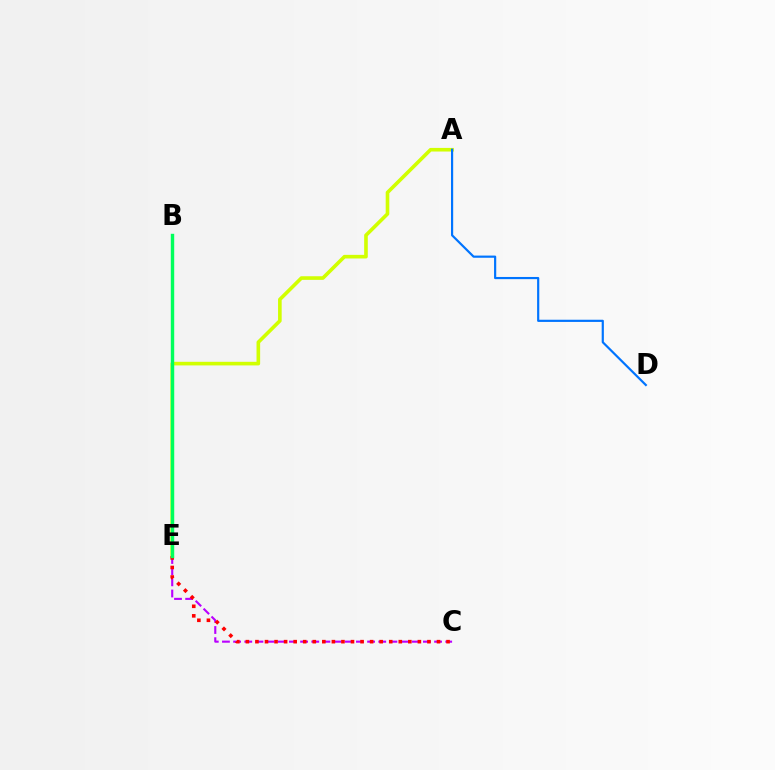{('C', 'E'): [{'color': '#b900ff', 'line_style': 'dashed', 'thickness': 1.52}, {'color': '#ff0000', 'line_style': 'dotted', 'thickness': 2.6}], ('A', 'E'): [{'color': '#d1ff00', 'line_style': 'solid', 'thickness': 2.6}], ('B', 'E'): [{'color': '#00ff5c', 'line_style': 'solid', 'thickness': 2.45}], ('A', 'D'): [{'color': '#0074ff', 'line_style': 'solid', 'thickness': 1.57}]}